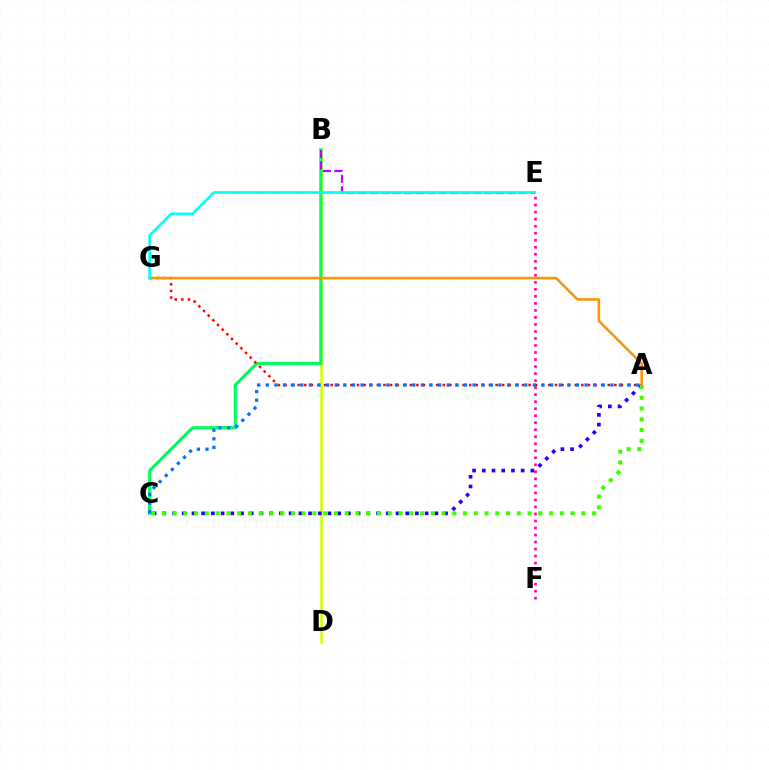{('B', 'D'): [{'color': '#d1ff00', 'line_style': 'solid', 'thickness': 1.84}], ('B', 'C'): [{'color': '#00ff5c', 'line_style': 'solid', 'thickness': 2.3}], ('E', 'F'): [{'color': '#ff00ac', 'line_style': 'dotted', 'thickness': 1.91}], ('A', 'C'): [{'color': '#2500ff', 'line_style': 'dotted', 'thickness': 2.64}, {'color': '#3dff00', 'line_style': 'dotted', 'thickness': 2.92}, {'color': '#0074ff', 'line_style': 'dotted', 'thickness': 2.34}], ('A', 'G'): [{'color': '#ff0000', 'line_style': 'dotted', 'thickness': 1.79}, {'color': '#ff9400', 'line_style': 'solid', 'thickness': 1.83}], ('B', 'E'): [{'color': '#b900ff', 'line_style': 'dashed', 'thickness': 1.56}], ('E', 'G'): [{'color': '#00fff6', 'line_style': 'solid', 'thickness': 1.94}]}